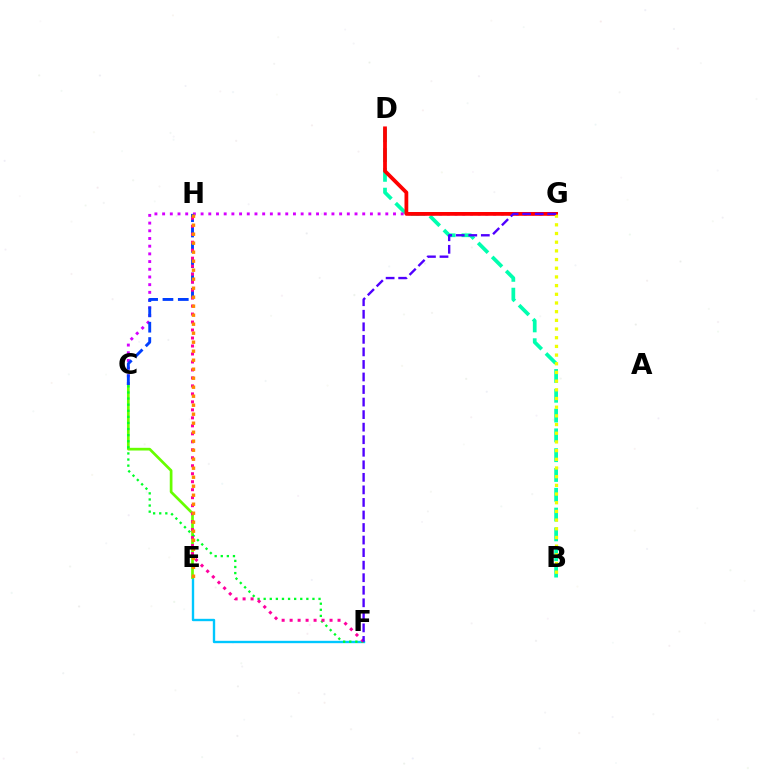{('B', 'D'): [{'color': '#00ffaf', 'line_style': 'dashed', 'thickness': 2.69}], ('E', 'F'): [{'color': '#00c7ff', 'line_style': 'solid', 'thickness': 1.71}], ('C', 'G'): [{'color': '#d600ff', 'line_style': 'dotted', 'thickness': 2.09}], ('C', 'E'): [{'color': '#66ff00', 'line_style': 'solid', 'thickness': 1.95}], ('C', 'F'): [{'color': '#00ff27', 'line_style': 'dotted', 'thickness': 1.66}], ('D', 'G'): [{'color': '#ff0000', 'line_style': 'solid', 'thickness': 2.71}], ('C', 'H'): [{'color': '#003fff', 'line_style': 'dashed', 'thickness': 2.08}], ('B', 'G'): [{'color': '#eeff00', 'line_style': 'dotted', 'thickness': 2.36}], ('F', 'H'): [{'color': '#ff00a0', 'line_style': 'dotted', 'thickness': 2.17}], ('F', 'G'): [{'color': '#4f00ff', 'line_style': 'dashed', 'thickness': 1.7}], ('E', 'H'): [{'color': '#ff8800', 'line_style': 'dotted', 'thickness': 2.45}]}